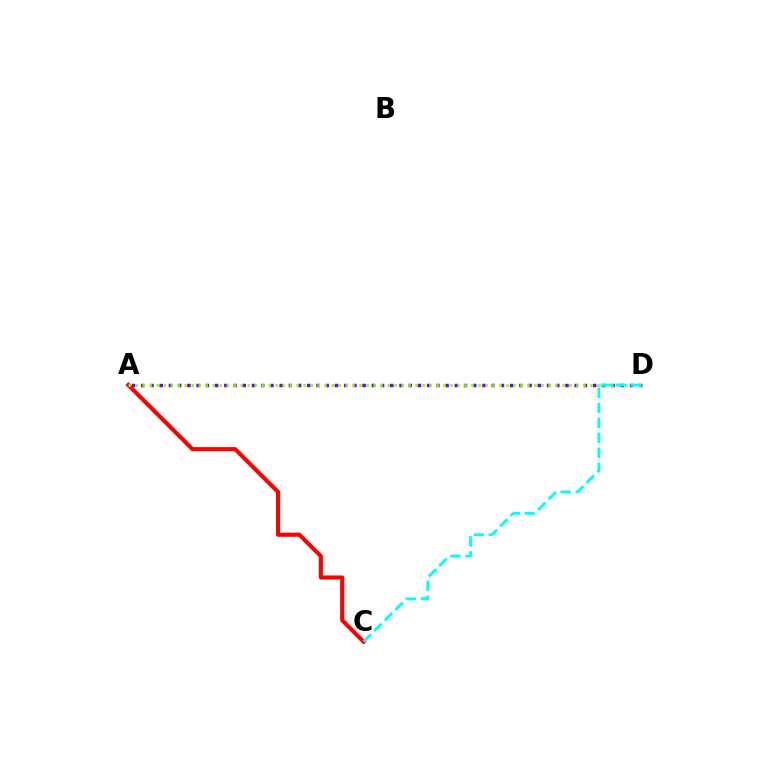{('A', 'D'): [{'color': '#7200ff', 'line_style': 'dotted', 'thickness': 2.51}, {'color': '#84ff00', 'line_style': 'dotted', 'thickness': 1.9}], ('A', 'C'): [{'color': '#ff0000', 'line_style': 'solid', 'thickness': 2.96}], ('C', 'D'): [{'color': '#00fff6', 'line_style': 'dashed', 'thickness': 2.03}]}